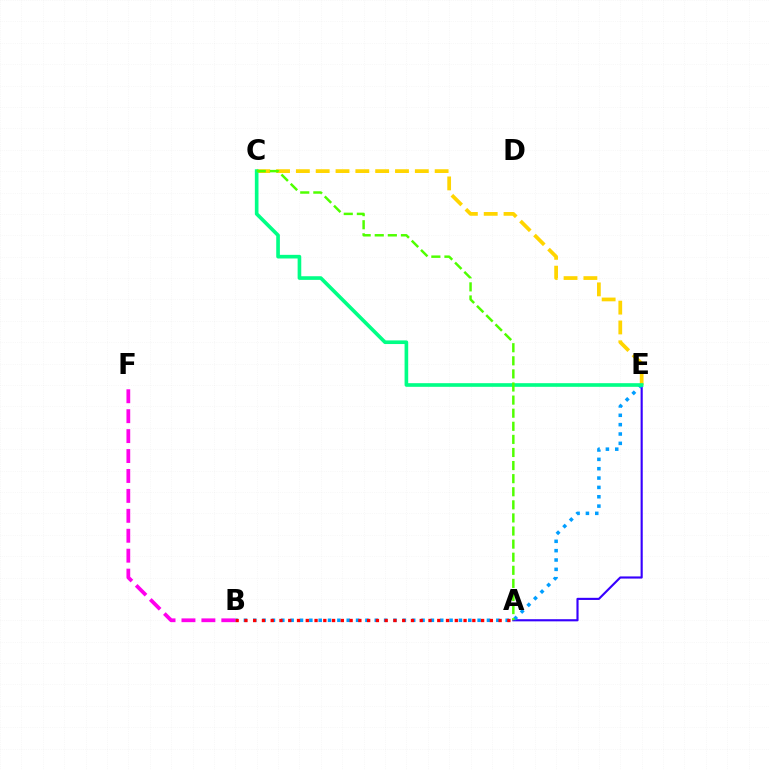{('A', 'E'): [{'color': '#3700ff', 'line_style': 'solid', 'thickness': 1.54}], ('C', 'E'): [{'color': '#ffd500', 'line_style': 'dashed', 'thickness': 2.69}, {'color': '#00ff86', 'line_style': 'solid', 'thickness': 2.62}], ('B', 'E'): [{'color': '#009eff', 'line_style': 'dotted', 'thickness': 2.54}], ('A', 'B'): [{'color': '#ff0000', 'line_style': 'dotted', 'thickness': 2.38}], ('B', 'F'): [{'color': '#ff00ed', 'line_style': 'dashed', 'thickness': 2.71}], ('A', 'C'): [{'color': '#4fff00', 'line_style': 'dashed', 'thickness': 1.78}]}